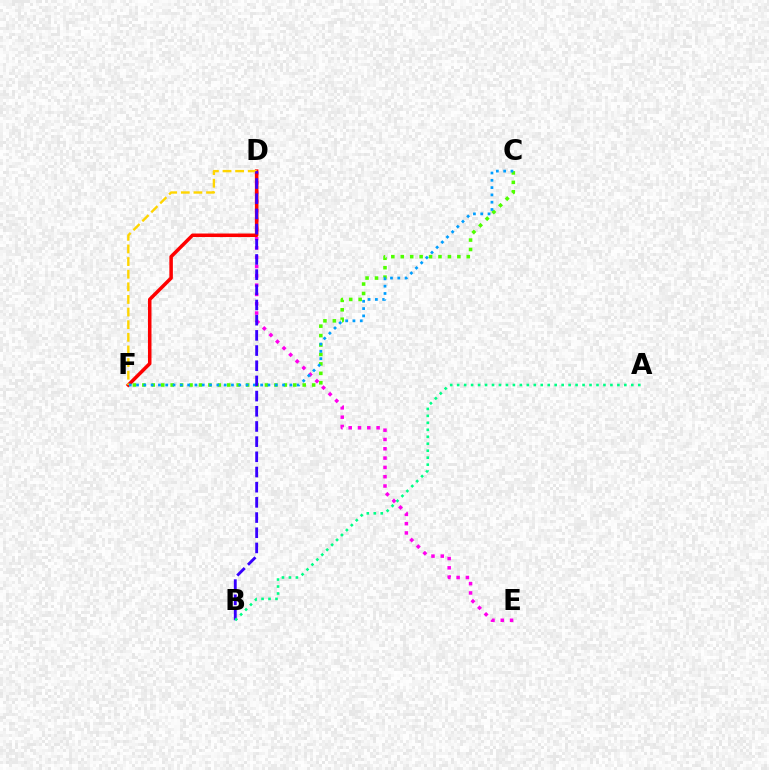{('D', 'E'): [{'color': '#ff00ed', 'line_style': 'dotted', 'thickness': 2.53}], ('D', 'F'): [{'color': '#ff0000', 'line_style': 'solid', 'thickness': 2.54}, {'color': '#ffd500', 'line_style': 'dashed', 'thickness': 1.71}], ('C', 'F'): [{'color': '#4fff00', 'line_style': 'dotted', 'thickness': 2.56}, {'color': '#009eff', 'line_style': 'dotted', 'thickness': 1.98}], ('B', 'D'): [{'color': '#3700ff', 'line_style': 'dashed', 'thickness': 2.06}], ('A', 'B'): [{'color': '#00ff86', 'line_style': 'dotted', 'thickness': 1.89}]}